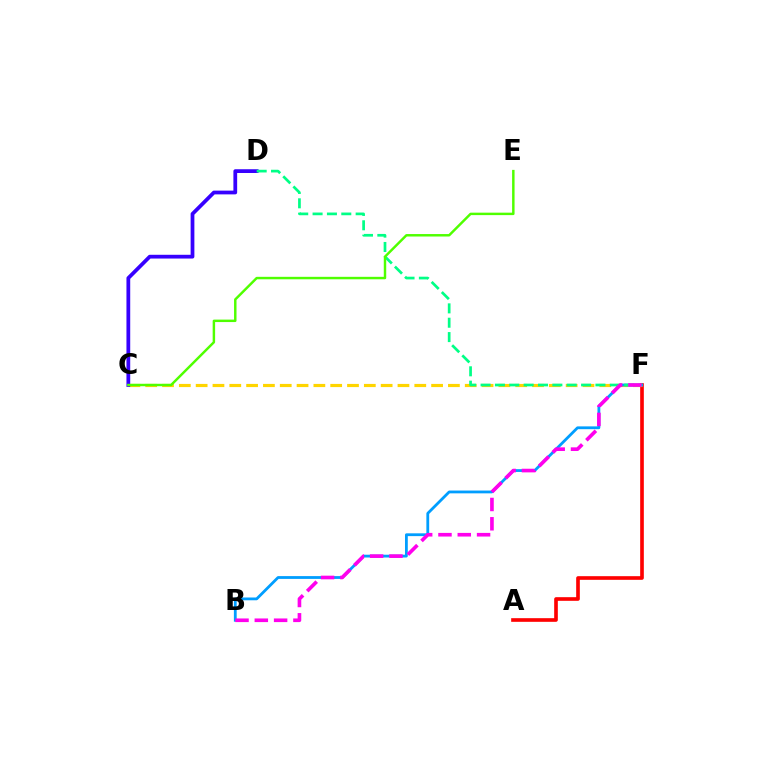{('A', 'F'): [{'color': '#ff0000', 'line_style': 'solid', 'thickness': 2.63}], ('C', 'F'): [{'color': '#ffd500', 'line_style': 'dashed', 'thickness': 2.28}], ('C', 'D'): [{'color': '#3700ff', 'line_style': 'solid', 'thickness': 2.71}], ('B', 'F'): [{'color': '#009eff', 'line_style': 'solid', 'thickness': 2.01}, {'color': '#ff00ed', 'line_style': 'dashed', 'thickness': 2.62}], ('D', 'F'): [{'color': '#00ff86', 'line_style': 'dashed', 'thickness': 1.95}], ('C', 'E'): [{'color': '#4fff00', 'line_style': 'solid', 'thickness': 1.77}]}